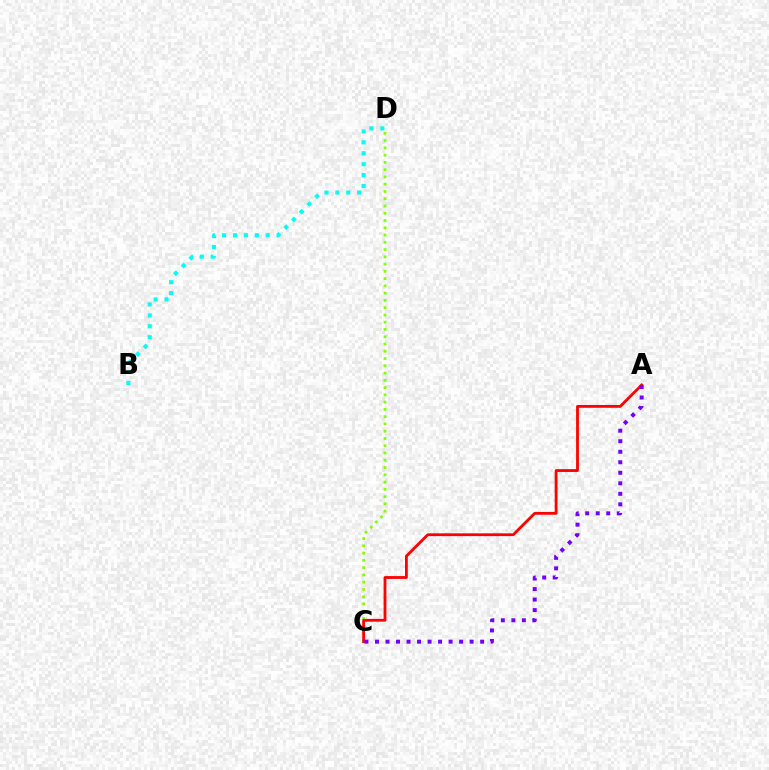{('C', 'D'): [{'color': '#84ff00', 'line_style': 'dotted', 'thickness': 1.97}], ('A', 'C'): [{'color': '#ff0000', 'line_style': 'solid', 'thickness': 2.02}, {'color': '#7200ff', 'line_style': 'dotted', 'thickness': 2.86}], ('B', 'D'): [{'color': '#00fff6', 'line_style': 'dotted', 'thickness': 2.97}]}